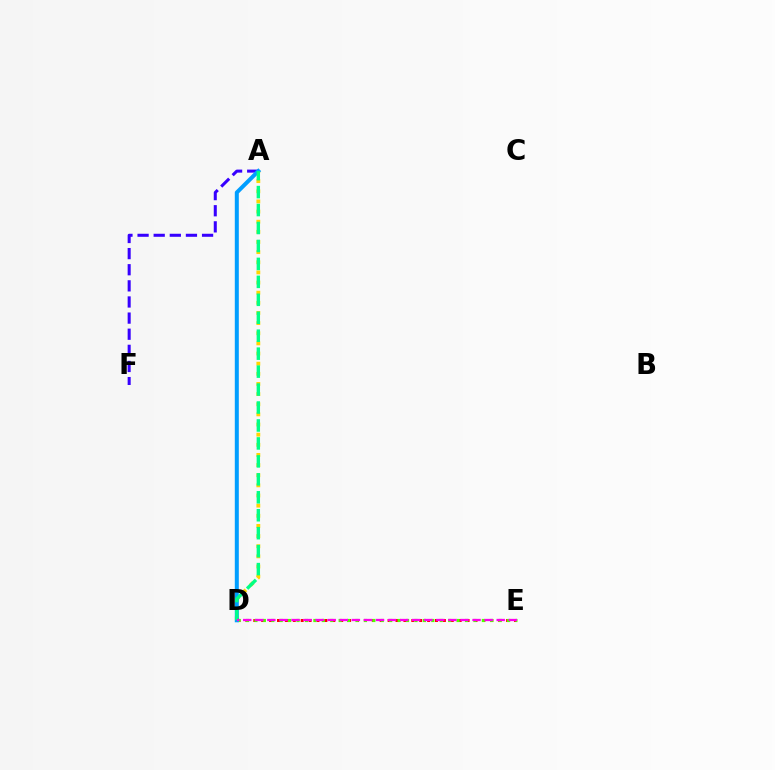{('A', 'F'): [{'color': '#3700ff', 'line_style': 'dashed', 'thickness': 2.19}], ('A', 'D'): [{'color': '#ffd500', 'line_style': 'dotted', 'thickness': 2.76}, {'color': '#009eff', 'line_style': 'solid', 'thickness': 2.89}, {'color': '#00ff86', 'line_style': 'dashed', 'thickness': 2.44}], ('D', 'E'): [{'color': '#ff0000', 'line_style': 'dotted', 'thickness': 2.15}, {'color': '#4fff00', 'line_style': 'dotted', 'thickness': 2.29}, {'color': '#ff00ed', 'line_style': 'dashed', 'thickness': 1.64}]}